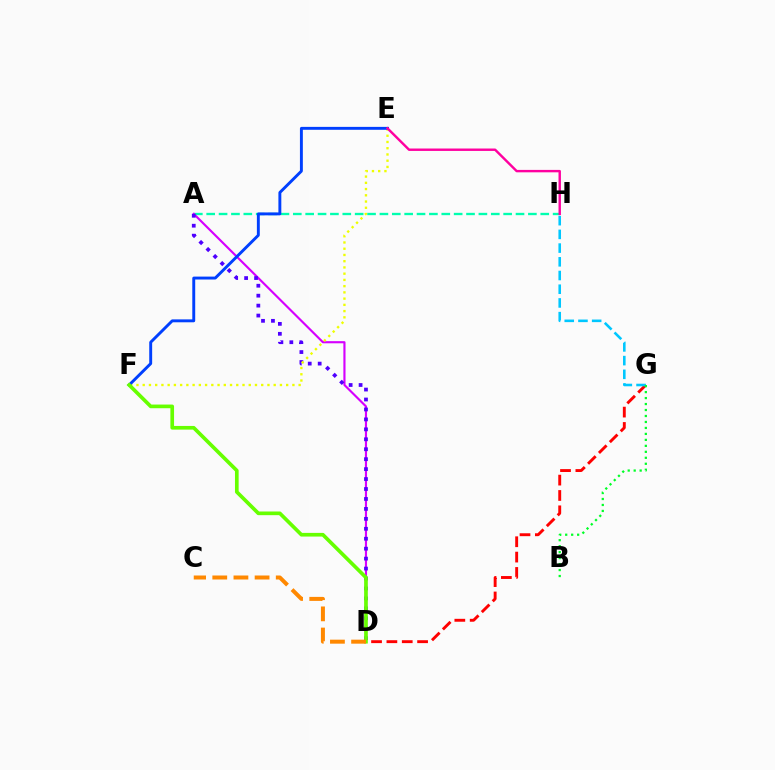{('A', 'H'): [{'color': '#00ffaf', 'line_style': 'dashed', 'thickness': 1.68}], ('D', 'G'): [{'color': '#ff0000', 'line_style': 'dashed', 'thickness': 2.09}], ('A', 'D'): [{'color': '#d600ff', 'line_style': 'solid', 'thickness': 1.54}, {'color': '#4f00ff', 'line_style': 'dotted', 'thickness': 2.7}], ('E', 'F'): [{'color': '#eeff00', 'line_style': 'dotted', 'thickness': 1.69}, {'color': '#003fff', 'line_style': 'solid', 'thickness': 2.1}], ('D', 'F'): [{'color': '#66ff00', 'line_style': 'solid', 'thickness': 2.64}], ('E', 'H'): [{'color': '#ff00a0', 'line_style': 'solid', 'thickness': 1.74}], ('G', 'H'): [{'color': '#00c7ff', 'line_style': 'dashed', 'thickness': 1.86}], ('B', 'G'): [{'color': '#00ff27', 'line_style': 'dotted', 'thickness': 1.62}], ('C', 'D'): [{'color': '#ff8800', 'line_style': 'dashed', 'thickness': 2.87}]}